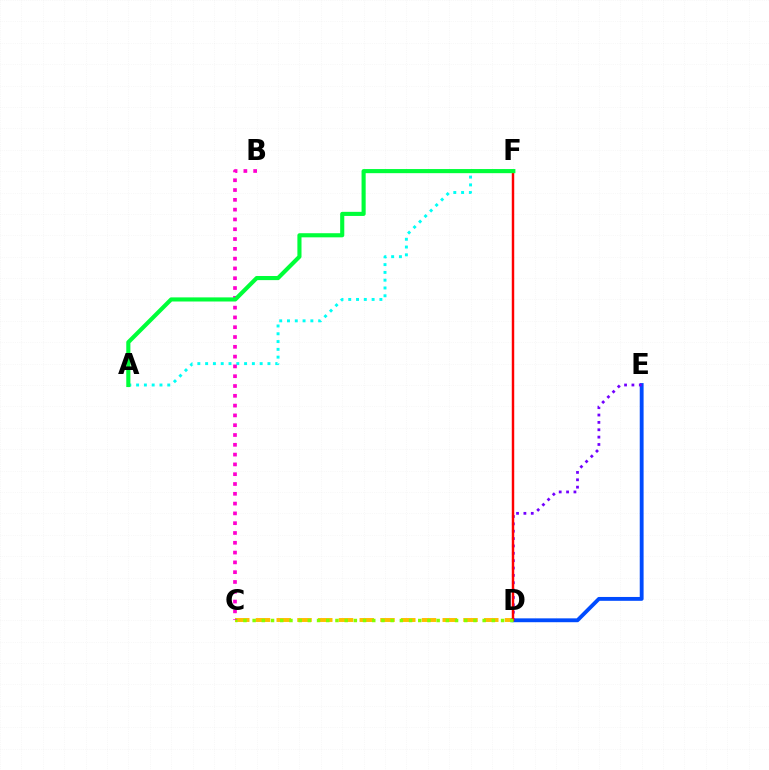{('C', 'D'): [{'color': '#ffbd00', 'line_style': 'dashed', 'thickness': 2.82}, {'color': '#84ff00', 'line_style': 'dotted', 'thickness': 2.5}], ('A', 'F'): [{'color': '#00fff6', 'line_style': 'dotted', 'thickness': 2.12}, {'color': '#00ff39', 'line_style': 'solid', 'thickness': 2.96}], ('D', 'E'): [{'color': '#004bff', 'line_style': 'solid', 'thickness': 2.78}, {'color': '#7200ff', 'line_style': 'dotted', 'thickness': 2.0}], ('D', 'F'): [{'color': '#ff0000', 'line_style': 'solid', 'thickness': 1.76}], ('B', 'C'): [{'color': '#ff00cf', 'line_style': 'dotted', 'thickness': 2.66}]}